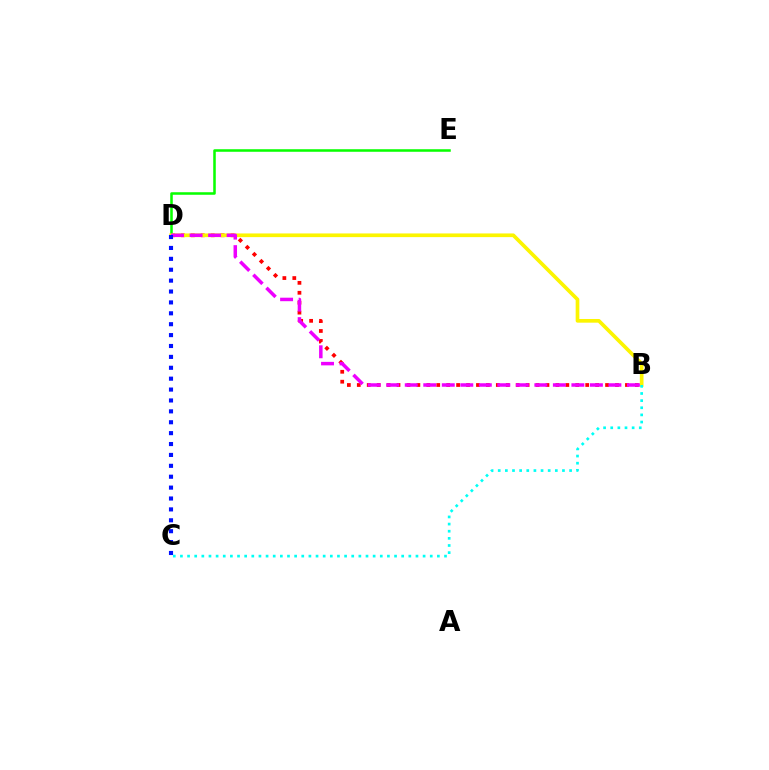{('B', 'D'): [{'color': '#ff0000', 'line_style': 'dotted', 'thickness': 2.7}, {'color': '#fcf500', 'line_style': 'solid', 'thickness': 2.65}, {'color': '#ee00ff', 'line_style': 'dashed', 'thickness': 2.52}], ('D', 'E'): [{'color': '#08ff00', 'line_style': 'solid', 'thickness': 1.83}], ('B', 'C'): [{'color': '#00fff6', 'line_style': 'dotted', 'thickness': 1.94}], ('C', 'D'): [{'color': '#0010ff', 'line_style': 'dotted', 'thickness': 2.96}]}